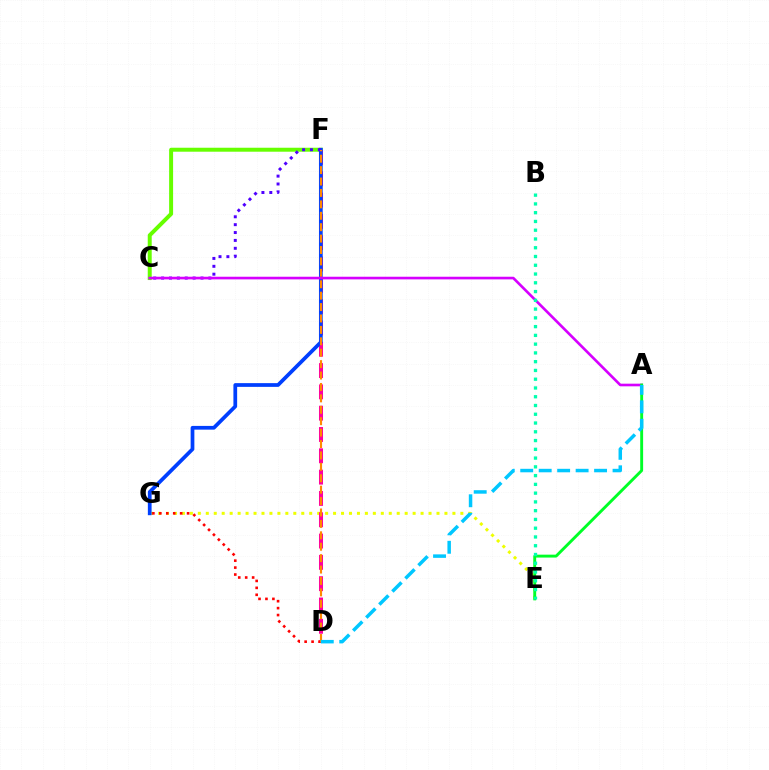{('E', 'G'): [{'color': '#eeff00', 'line_style': 'dotted', 'thickness': 2.16}], ('C', 'F'): [{'color': '#66ff00', 'line_style': 'solid', 'thickness': 2.86}, {'color': '#4f00ff', 'line_style': 'dotted', 'thickness': 2.14}], ('D', 'F'): [{'color': '#ff00a0', 'line_style': 'dashed', 'thickness': 2.9}, {'color': '#ff8800', 'line_style': 'dashed', 'thickness': 1.55}], ('F', 'G'): [{'color': '#003fff', 'line_style': 'solid', 'thickness': 2.69}], ('D', 'G'): [{'color': '#ff0000', 'line_style': 'dotted', 'thickness': 1.89}], ('A', 'C'): [{'color': '#d600ff', 'line_style': 'solid', 'thickness': 1.9}], ('A', 'E'): [{'color': '#00ff27', 'line_style': 'solid', 'thickness': 2.09}], ('A', 'D'): [{'color': '#00c7ff', 'line_style': 'dashed', 'thickness': 2.51}], ('B', 'E'): [{'color': '#00ffaf', 'line_style': 'dotted', 'thickness': 2.38}]}